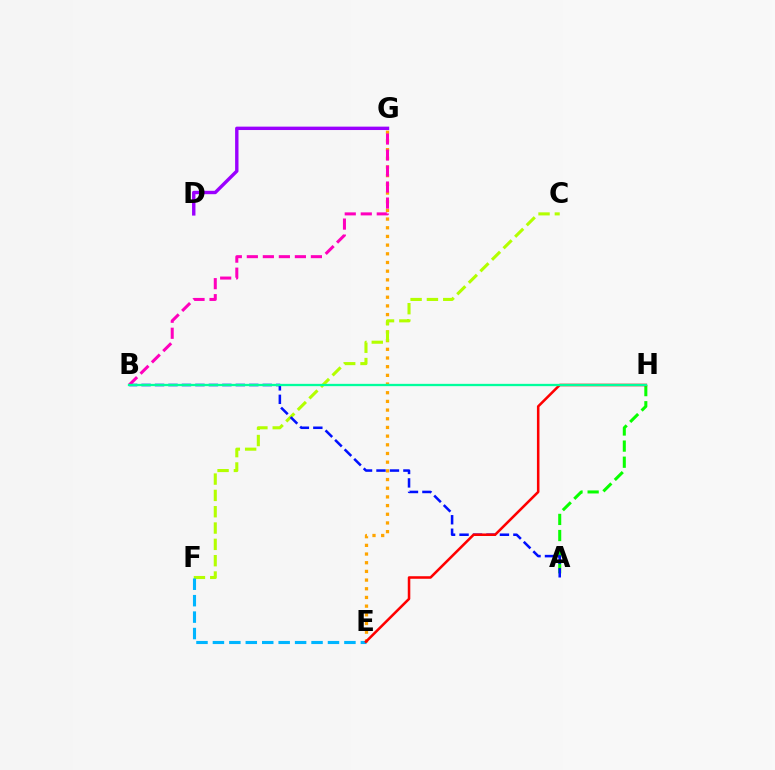{('E', 'G'): [{'color': '#ffa500', 'line_style': 'dotted', 'thickness': 2.36}], ('C', 'F'): [{'color': '#b3ff00', 'line_style': 'dashed', 'thickness': 2.22}], ('A', 'H'): [{'color': '#08ff00', 'line_style': 'dashed', 'thickness': 2.19}], ('E', 'F'): [{'color': '#00b5ff', 'line_style': 'dashed', 'thickness': 2.23}], ('A', 'B'): [{'color': '#0010ff', 'line_style': 'dashed', 'thickness': 1.83}], ('B', 'G'): [{'color': '#ff00bd', 'line_style': 'dashed', 'thickness': 2.18}], ('E', 'H'): [{'color': '#ff0000', 'line_style': 'solid', 'thickness': 1.83}], ('B', 'H'): [{'color': '#00ff9d', 'line_style': 'solid', 'thickness': 1.66}], ('D', 'G'): [{'color': '#9b00ff', 'line_style': 'solid', 'thickness': 2.44}]}